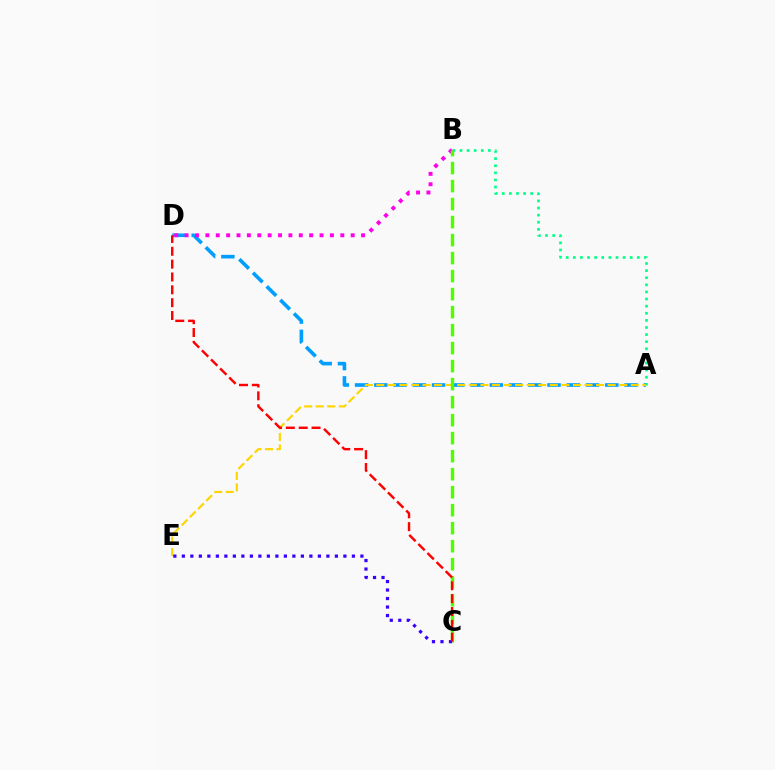{('A', 'B'): [{'color': '#00ff86', 'line_style': 'dotted', 'thickness': 1.93}], ('A', 'D'): [{'color': '#009eff', 'line_style': 'dashed', 'thickness': 2.62}], ('A', 'E'): [{'color': '#ffd500', 'line_style': 'dashed', 'thickness': 1.57}], ('B', 'D'): [{'color': '#ff00ed', 'line_style': 'dotted', 'thickness': 2.82}], ('B', 'C'): [{'color': '#4fff00', 'line_style': 'dashed', 'thickness': 2.45}], ('C', 'E'): [{'color': '#3700ff', 'line_style': 'dotted', 'thickness': 2.31}], ('C', 'D'): [{'color': '#ff0000', 'line_style': 'dashed', 'thickness': 1.75}]}